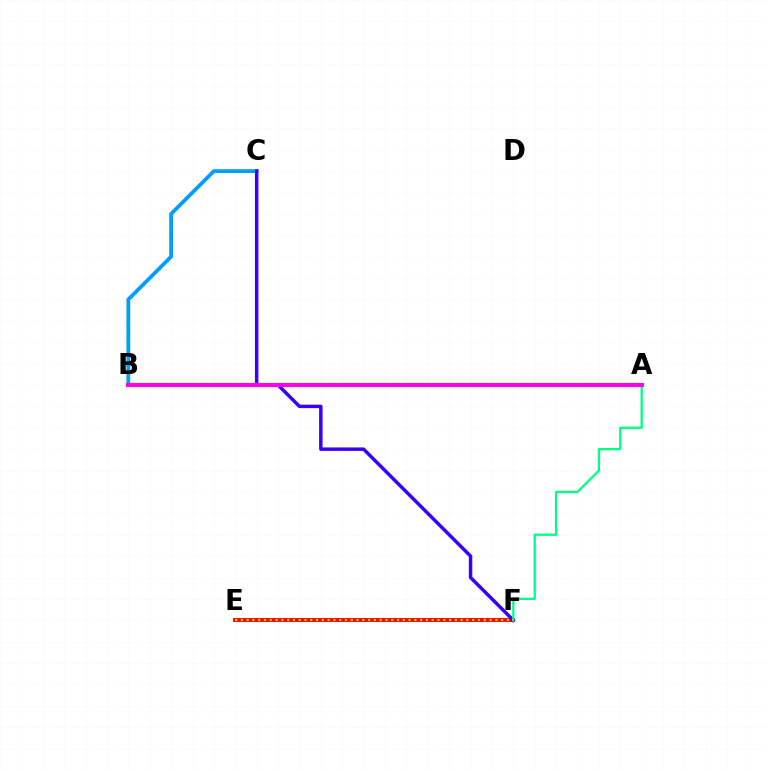{('B', 'C'): [{'color': '#009eff', 'line_style': 'solid', 'thickness': 2.73}], ('E', 'F'): [{'color': '#4fff00', 'line_style': 'dotted', 'thickness': 2.65}, {'color': '#ff0000', 'line_style': 'solid', 'thickness': 2.8}, {'color': '#ffd500', 'line_style': 'dotted', 'thickness': 1.57}], ('C', 'F'): [{'color': '#3700ff', 'line_style': 'solid', 'thickness': 2.49}], ('A', 'F'): [{'color': '#00ff86', 'line_style': 'solid', 'thickness': 1.65}], ('A', 'B'): [{'color': '#ff00ed', 'line_style': 'solid', 'thickness': 2.96}]}